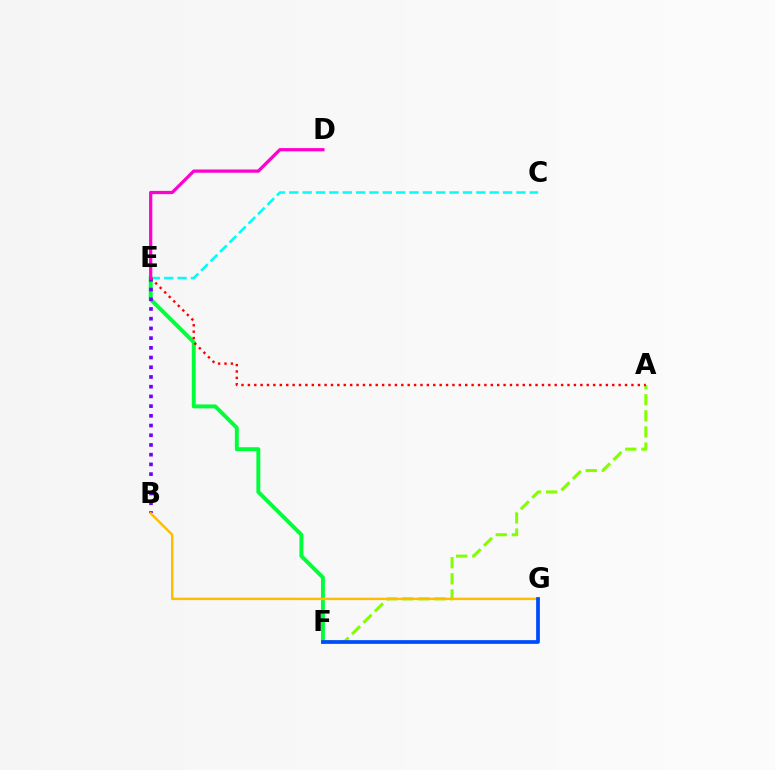{('E', 'F'): [{'color': '#00ff39', 'line_style': 'solid', 'thickness': 2.82}], ('A', 'F'): [{'color': '#84ff00', 'line_style': 'dashed', 'thickness': 2.19}], ('B', 'E'): [{'color': '#7200ff', 'line_style': 'dotted', 'thickness': 2.64}], ('C', 'E'): [{'color': '#00fff6', 'line_style': 'dashed', 'thickness': 1.82}], ('B', 'G'): [{'color': '#ffbd00', 'line_style': 'solid', 'thickness': 1.75}], ('A', 'E'): [{'color': '#ff0000', 'line_style': 'dotted', 'thickness': 1.74}], ('D', 'E'): [{'color': '#ff00cf', 'line_style': 'solid', 'thickness': 2.34}], ('F', 'G'): [{'color': '#004bff', 'line_style': 'solid', 'thickness': 2.68}]}